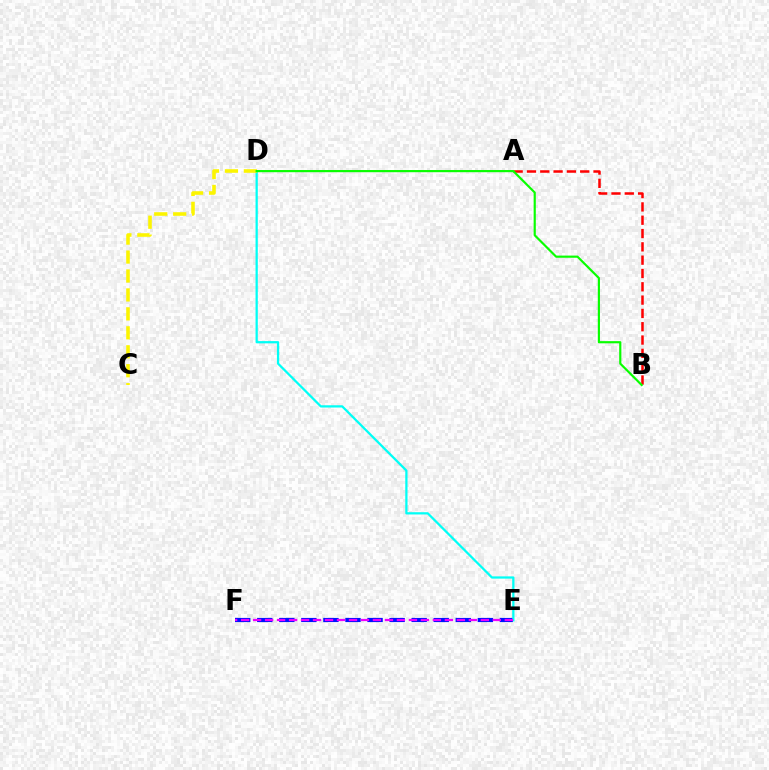{('A', 'B'): [{'color': '#ff0000', 'line_style': 'dashed', 'thickness': 1.81}], ('E', 'F'): [{'color': '#0010ff', 'line_style': 'dashed', 'thickness': 3.0}, {'color': '#ee00ff', 'line_style': 'dashed', 'thickness': 1.63}], ('D', 'E'): [{'color': '#00fff6', 'line_style': 'solid', 'thickness': 1.62}], ('C', 'D'): [{'color': '#fcf500', 'line_style': 'dashed', 'thickness': 2.57}], ('B', 'D'): [{'color': '#08ff00', 'line_style': 'solid', 'thickness': 1.56}]}